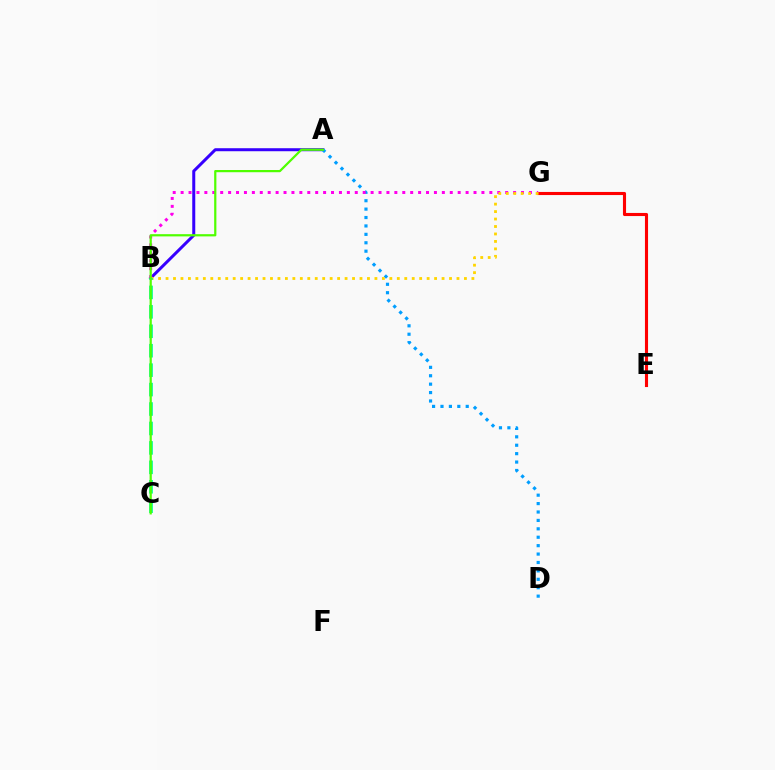{('A', 'B'): [{'color': '#3700ff', 'line_style': 'solid', 'thickness': 2.17}], ('E', 'G'): [{'color': '#ff0000', 'line_style': 'solid', 'thickness': 2.23}], ('A', 'D'): [{'color': '#009eff', 'line_style': 'dotted', 'thickness': 2.29}], ('B', 'G'): [{'color': '#ff00ed', 'line_style': 'dotted', 'thickness': 2.15}, {'color': '#ffd500', 'line_style': 'dotted', 'thickness': 2.03}], ('B', 'C'): [{'color': '#00ff86', 'line_style': 'dashed', 'thickness': 2.64}], ('A', 'C'): [{'color': '#4fff00', 'line_style': 'solid', 'thickness': 1.6}]}